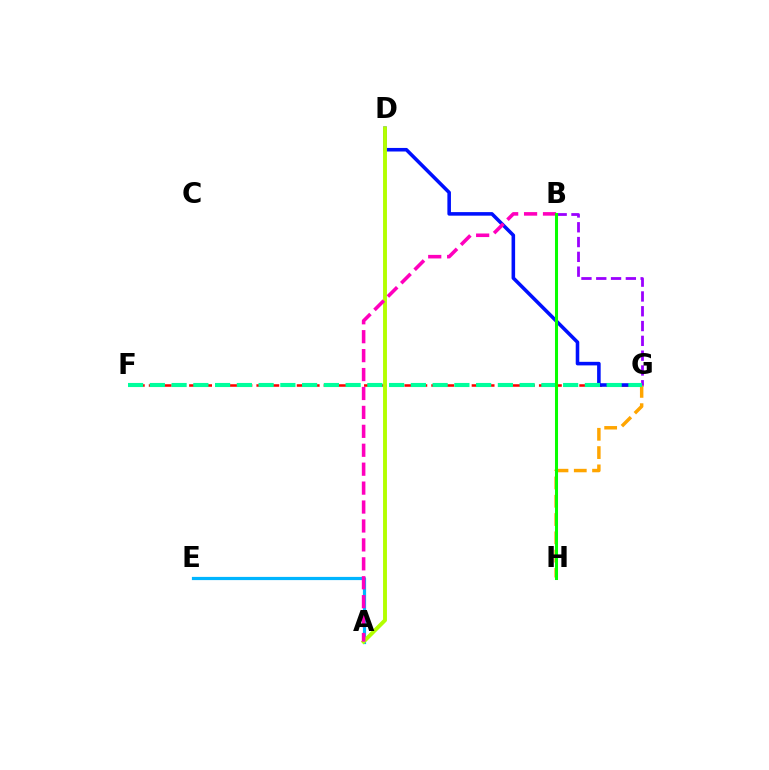{('A', 'E'): [{'color': '#00b5ff', 'line_style': 'solid', 'thickness': 2.3}], ('F', 'G'): [{'color': '#ff0000', 'line_style': 'dashed', 'thickness': 1.83}, {'color': '#00ff9d', 'line_style': 'dashed', 'thickness': 2.96}], ('D', 'G'): [{'color': '#0010ff', 'line_style': 'solid', 'thickness': 2.57}], ('A', 'D'): [{'color': '#b3ff00', 'line_style': 'solid', 'thickness': 2.81}], ('G', 'H'): [{'color': '#ffa500', 'line_style': 'dashed', 'thickness': 2.48}], ('A', 'B'): [{'color': '#ff00bd', 'line_style': 'dashed', 'thickness': 2.57}], ('B', 'G'): [{'color': '#9b00ff', 'line_style': 'dashed', 'thickness': 2.01}], ('B', 'H'): [{'color': '#08ff00', 'line_style': 'solid', 'thickness': 2.19}]}